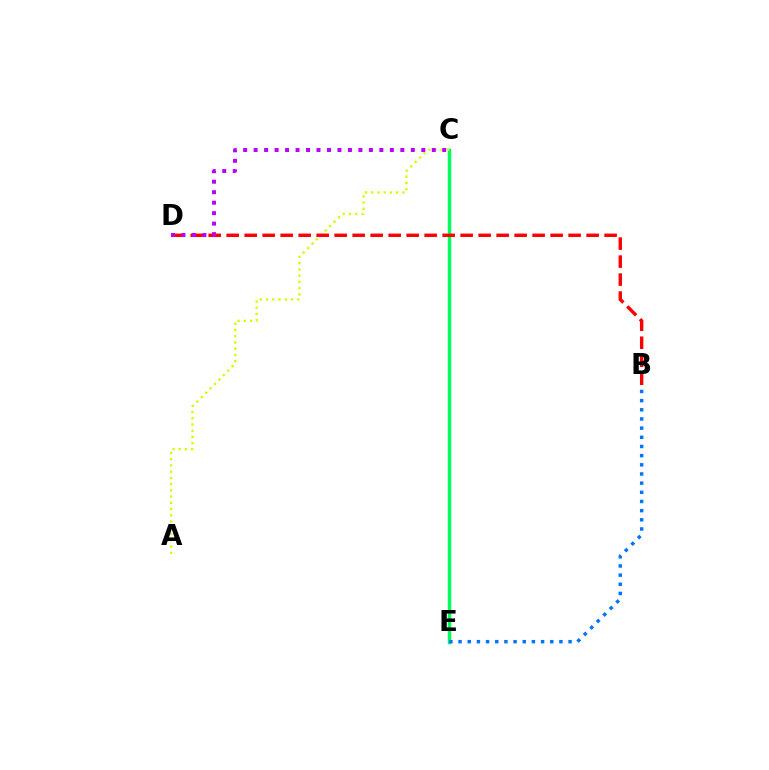{('C', 'E'): [{'color': '#00ff5c', 'line_style': 'solid', 'thickness': 2.49}], ('A', 'C'): [{'color': '#d1ff00', 'line_style': 'dotted', 'thickness': 1.69}], ('B', 'D'): [{'color': '#ff0000', 'line_style': 'dashed', 'thickness': 2.44}], ('C', 'D'): [{'color': '#b900ff', 'line_style': 'dotted', 'thickness': 2.85}], ('B', 'E'): [{'color': '#0074ff', 'line_style': 'dotted', 'thickness': 2.49}]}